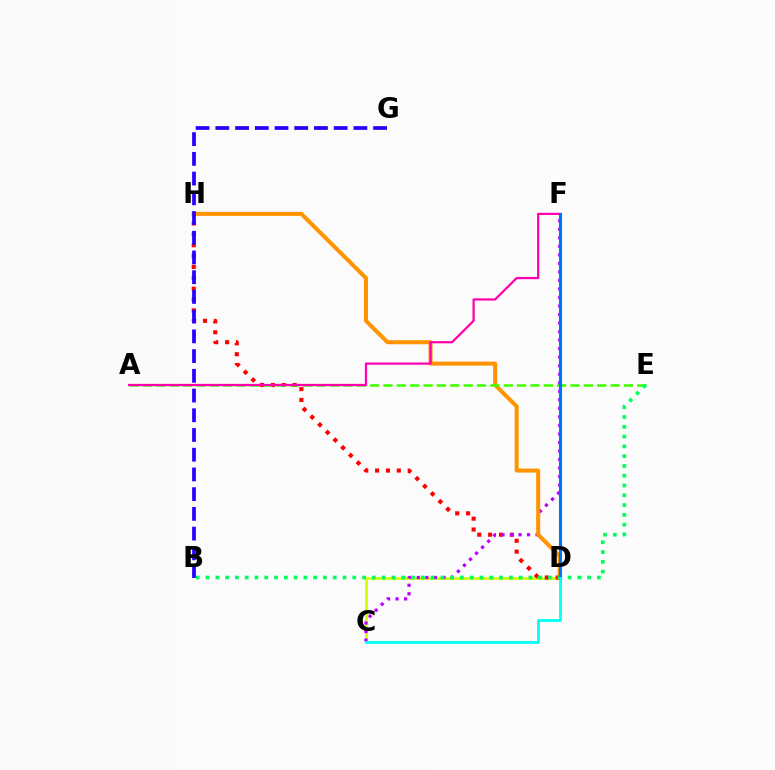{('C', 'D'): [{'color': '#d1ff00', 'line_style': 'solid', 'thickness': 1.92}, {'color': '#00fff6', 'line_style': 'solid', 'thickness': 2.0}], ('D', 'H'): [{'color': '#ff0000', 'line_style': 'dotted', 'thickness': 2.95}, {'color': '#ff9400', 'line_style': 'solid', 'thickness': 2.91}], ('C', 'F'): [{'color': '#b900ff', 'line_style': 'dotted', 'thickness': 2.32}], ('A', 'E'): [{'color': '#3dff00', 'line_style': 'dashed', 'thickness': 1.81}], ('A', 'F'): [{'color': '#ff00ac', 'line_style': 'solid', 'thickness': 1.61}], ('B', 'E'): [{'color': '#00ff5c', 'line_style': 'dotted', 'thickness': 2.66}], ('B', 'G'): [{'color': '#2500ff', 'line_style': 'dashed', 'thickness': 2.68}], ('D', 'F'): [{'color': '#0074ff', 'line_style': 'solid', 'thickness': 2.22}]}